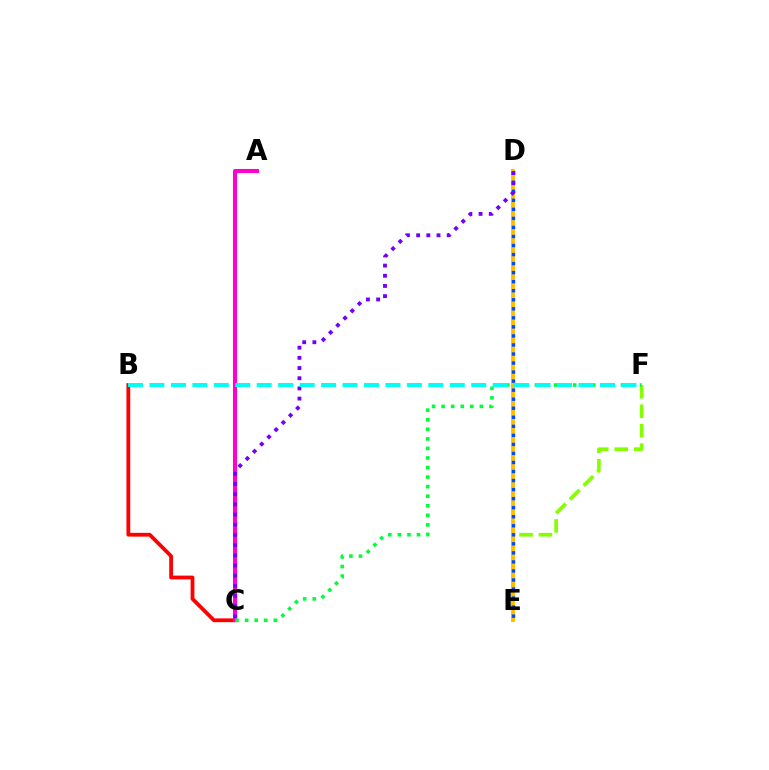{('E', 'F'): [{'color': '#84ff00', 'line_style': 'dashed', 'thickness': 2.64}], ('D', 'E'): [{'color': '#ffbd00', 'line_style': 'solid', 'thickness': 2.8}, {'color': '#004bff', 'line_style': 'dotted', 'thickness': 2.46}], ('B', 'C'): [{'color': '#ff0000', 'line_style': 'solid', 'thickness': 2.73}], ('A', 'C'): [{'color': '#ff00cf', 'line_style': 'solid', 'thickness': 2.94}], ('C', 'D'): [{'color': '#7200ff', 'line_style': 'dotted', 'thickness': 2.77}], ('C', 'F'): [{'color': '#00ff39', 'line_style': 'dotted', 'thickness': 2.6}], ('B', 'F'): [{'color': '#00fff6', 'line_style': 'dashed', 'thickness': 2.91}]}